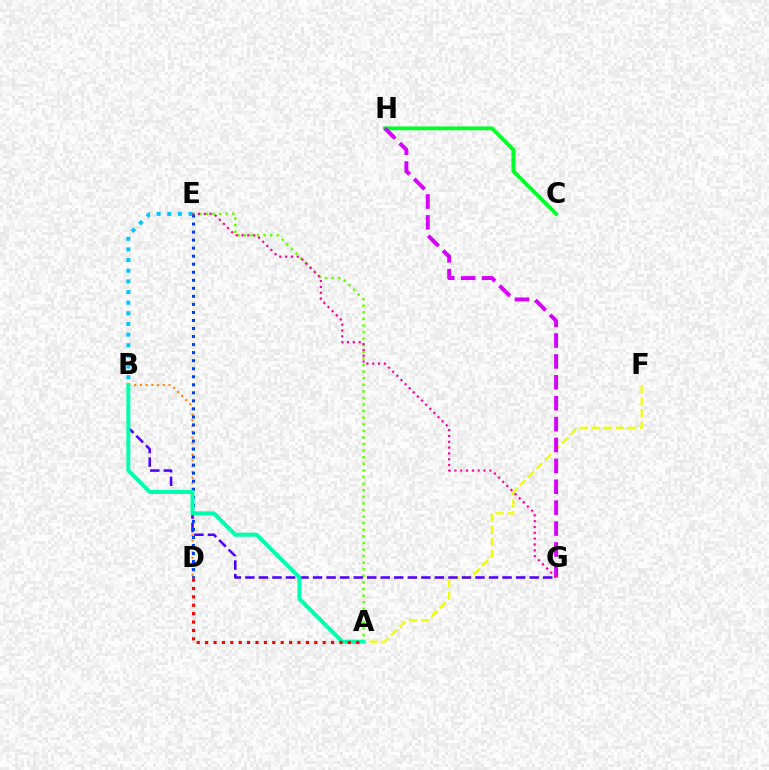{('C', 'H'): [{'color': '#00ff27', 'line_style': 'solid', 'thickness': 2.72}], ('A', 'F'): [{'color': '#eeff00', 'line_style': 'dashed', 'thickness': 1.64}], ('A', 'E'): [{'color': '#66ff00', 'line_style': 'dotted', 'thickness': 1.79}], ('B', 'D'): [{'color': '#ff8800', 'line_style': 'dotted', 'thickness': 1.56}], ('B', 'G'): [{'color': '#4f00ff', 'line_style': 'dashed', 'thickness': 1.84}], ('G', 'H'): [{'color': '#d600ff', 'line_style': 'dashed', 'thickness': 2.84}], ('B', 'E'): [{'color': '#00c7ff', 'line_style': 'dotted', 'thickness': 2.89}], ('D', 'E'): [{'color': '#003fff', 'line_style': 'dotted', 'thickness': 2.18}], ('A', 'B'): [{'color': '#00ffaf', 'line_style': 'solid', 'thickness': 2.87}], ('E', 'G'): [{'color': '#ff00a0', 'line_style': 'dotted', 'thickness': 1.58}], ('A', 'D'): [{'color': '#ff0000', 'line_style': 'dotted', 'thickness': 2.28}]}